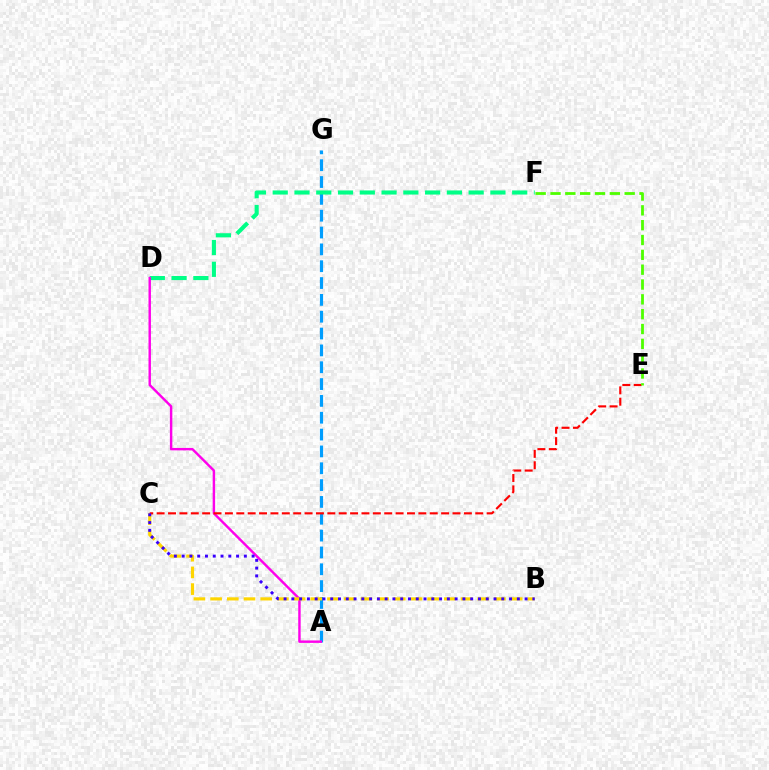{('A', 'G'): [{'color': '#009eff', 'line_style': 'dashed', 'thickness': 2.29}], ('D', 'F'): [{'color': '#00ff86', 'line_style': 'dashed', 'thickness': 2.96}], ('A', 'D'): [{'color': '#ff00ed', 'line_style': 'solid', 'thickness': 1.75}], ('B', 'C'): [{'color': '#ffd500', 'line_style': 'dashed', 'thickness': 2.27}, {'color': '#3700ff', 'line_style': 'dotted', 'thickness': 2.11}], ('C', 'E'): [{'color': '#ff0000', 'line_style': 'dashed', 'thickness': 1.55}], ('E', 'F'): [{'color': '#4fff00', 'line_style': 'dashed', 'thickness': 2.02}]}